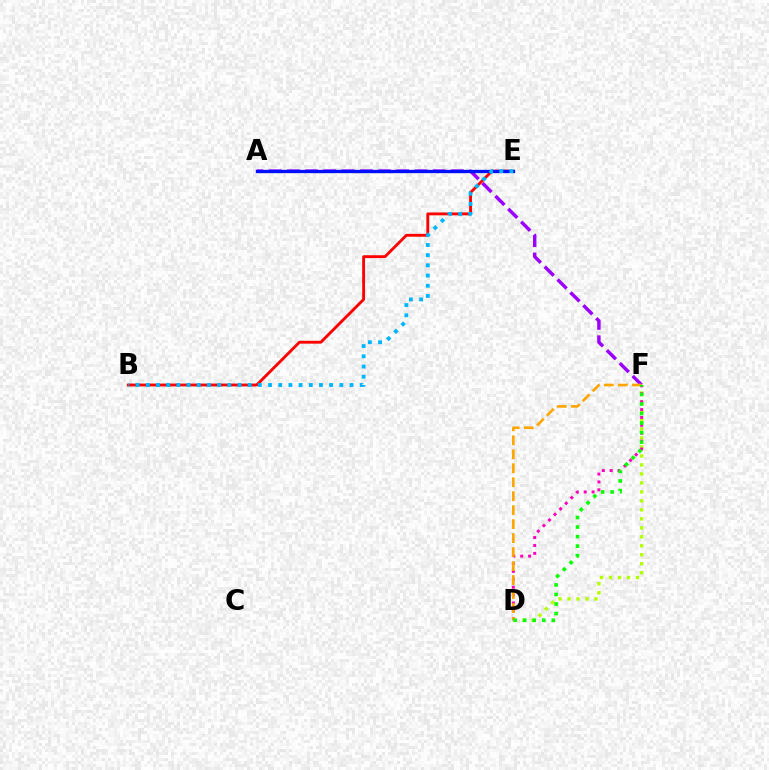{('A', 'E'): [{'color': '#00ff9d', 'line_style': 'dotted', 'thickness': 1.89}, {'color': '#0010ff', 'line_style': 'solid', 'thickness': 2.39}], ('D', 'F'): [{'color': '#b3ff00', 'line_style': 'dotted', 'thickness': 2.44}, {'color': '#ff00bd', 'line_style': 'dotted', 'thickness': 2.14}, {'color': '#ffa500', 'line_style': 'dashed', 'thickness': 1.9}, {'color': '#08ff00', 'line_style': 'dotted', 'thickness': 2.59}], ('A', 'F'): [{'color': '#9b00ff', 'line_style': 'dashed', 'thickness': 2.48}], ('B', 'E'): [{'color': '#ff0000', 'line_style': 'solid', 'thickness': 2.06}, {'color': '#00b5ff', 'line_style': 'dotted', 'thickness': 2.77}]}